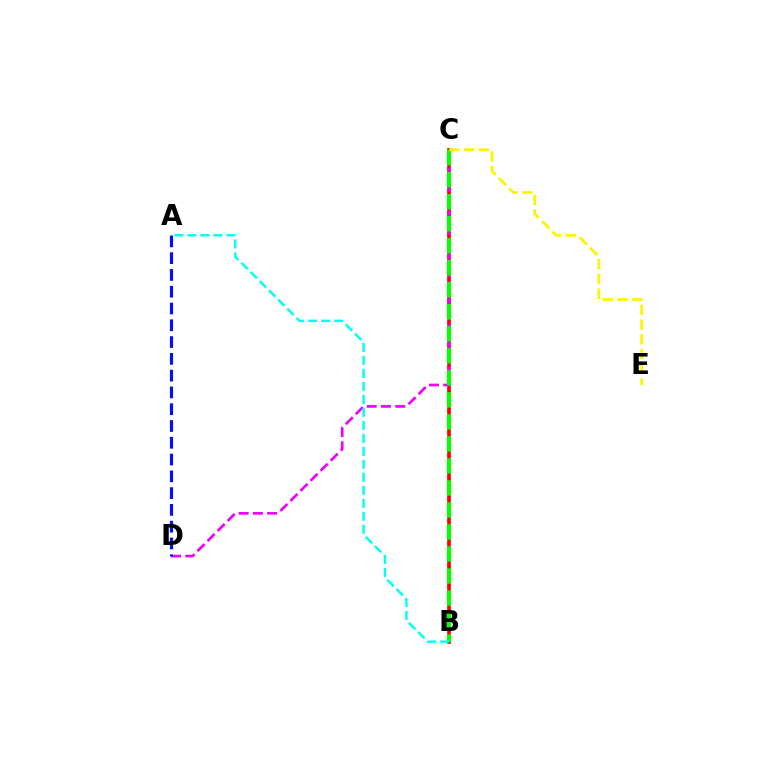{('B', 'C'): [{'color': '#ff0000', 'line_style': 'solid', 'thickness': 2.65}, {'color': '#08ff00', 'line_style': 'dashed', 'thickness': 2.99}], ('C', 'D'): [{'color': '#ee00ff', 'line_style': 'dashed', 'thickness': 1.93}], ('A', 'D'): [{'color': '#0010ff', 'line_style': 'dashed', 'thickness': 2.28}], ('C', 'E'): [{'color': '#fcf500', 'line_style': 'dashed', 'thickness': 2.0}], ('A', 'B'): [{'color': '#00fff6', 'line_style': 'dashed', 'thickness': 1.76}]}